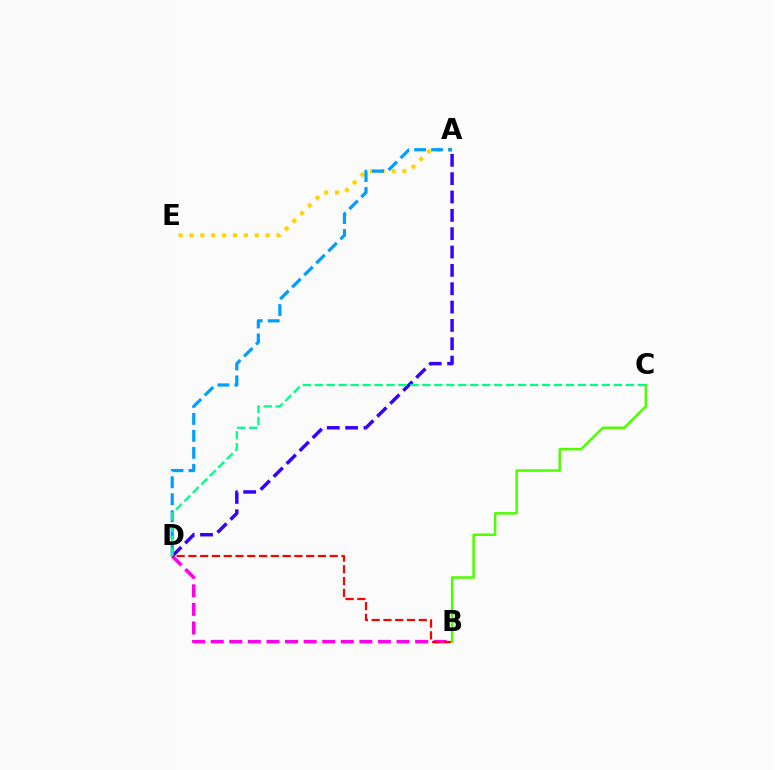{('A', 'E'): [{'color': '#ffd500', 'line_style': 'dotted', 'thickness': 2.96}], ('B', 'D'): [{'color': '#ff00ed', 'line_style': 'dashed', 'thickness': 2.52}, {'color': '#ff0000', 'line_style': 'dashed', 'thickness': 1.6}], ('A', 'D'): [{'color': '#3700ff', 'line_style': 'dashed', 'thickness': 2.49}, {'color': '#009eff', 'line_style': 'dashed', 'thickness': 2.31}], ('B', 'C'): [{'color': '#4fff00', 'line_style': 'solid', 'thickness': 1.81}], ('C', 'D'): [{'color': '#00ff86', 'line_style': 'dashed', 'thickness': 1.63}]}